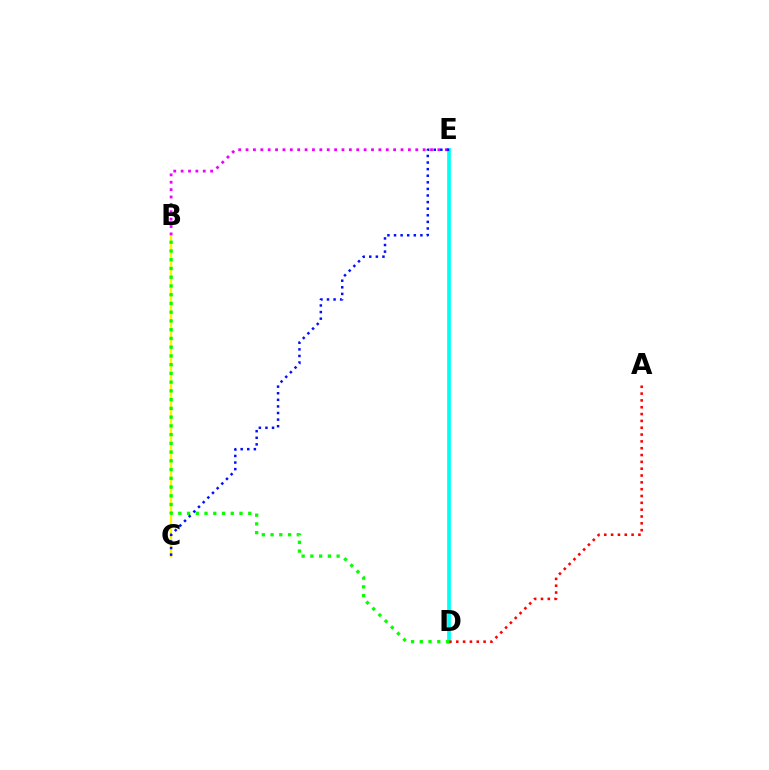{('B', 'C'): [{'color': '#fcf500', 'line_style': 'solid', 'thickness': 1.69}], ('D', 'E'): [{'color': '#00fff6', 'line_style': 'solid', 'thickness': 2.67}], ('B', 'E'): [{'color': '#ee00ff', 'line_style': 'dotted', 'thickness': 2.0}], ('A', 'D'): [{'color': '#ff0000', 'line_style': 'dotted', 'thickness': 1.86}], ('B', 'D'): [{'color': '#08ff00', 'line_style': 'dotted', 'thickness': 2.38}], ('C', 'E'): [{'color': '#0010ff', 'line_style': 'dotted', 'thickness': 1.79}]}